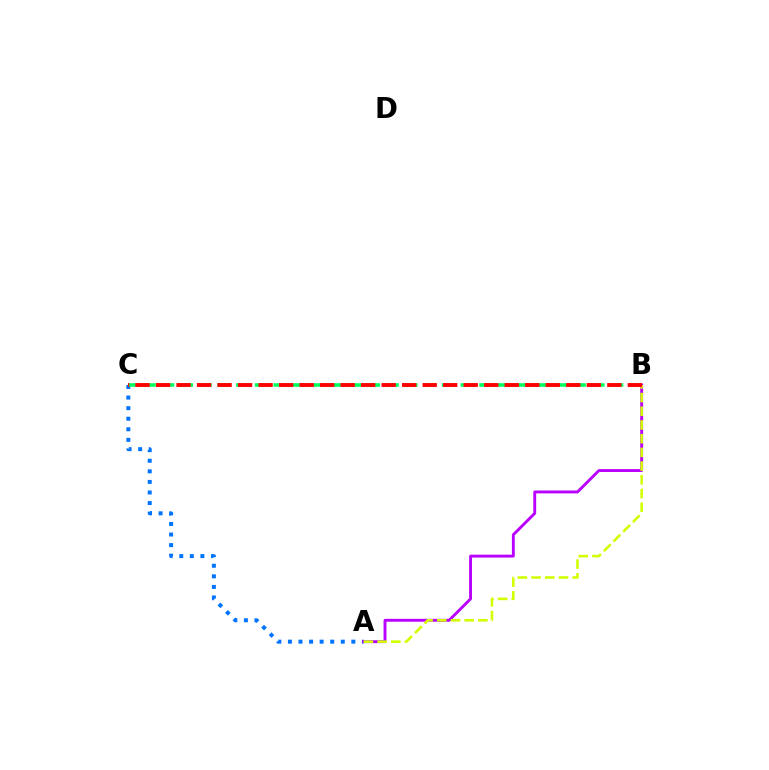{('A', 'C'): [{'color': '#0074ff', 'line_style': 'dotted', 'thickness': 2.87}], ('B', 'C'): [{'color': '#00ff5c', 'line_style': 'dashed', 'thickness': 2.54}, {'color': '#ff0000', 'line_style': 'dashed', 'thickness': 2.79}], ('A', 'B'): [{'color': '#b900ff', 'line_style': 'solid', 'thickness': 2.08}, {'color': '#d1ff00', 'line_style': 'dashed', 'thickness': 1.86}]}